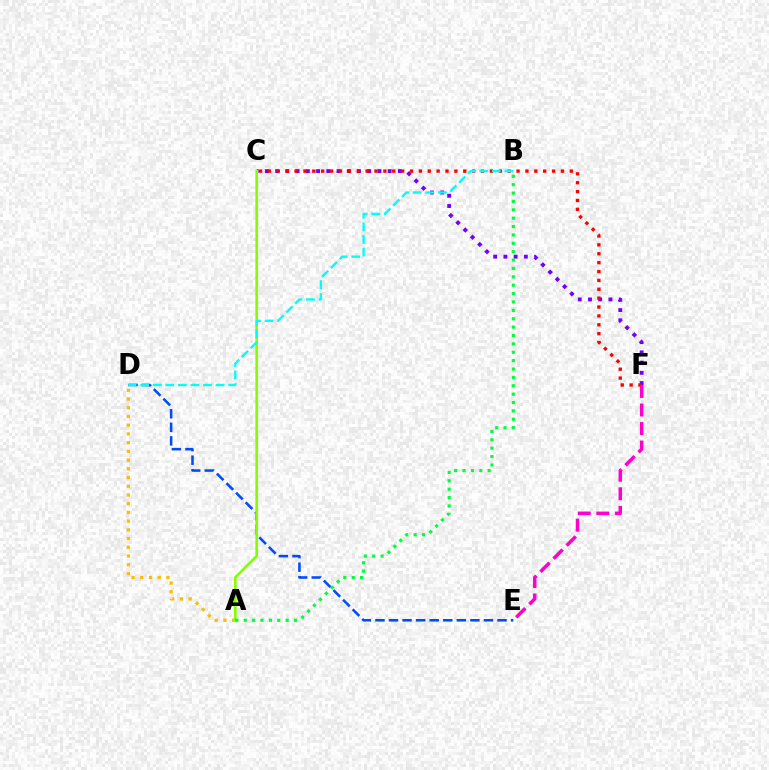{('C', 'F'): [{'color': '#7200ff', 'line_style': 'dotted', 'thickness': 2.78}, {'color': '#ff0000', 'line_style': 'dotted', 'thickness': 2.41}], ('D', 'E'): [{'color': '#004bff', 'line_style': 'dashed', 'thickness': 1.84}], ('A', 'D'): [{'color': '#ffbd00', 'line_style': 'dotted', 'thickness': 2.37}], ('E', 'F'): [{'color': '#ff00cf', 'line_style': 'dashed', 'thickness': 2.52}], ('A', 'C'): [{'color': '#84ff00', 'line_style': 'solid', 'thickness': 1.92}], ('B', 'D'): [{'color': '#00fff6', 'line_style': 'dashed', 'thickness': 1.71}], ('A', 'B'): [{'color': '#00ff39', 'line_style': 'dotted', 'thickness': 2.28}]}